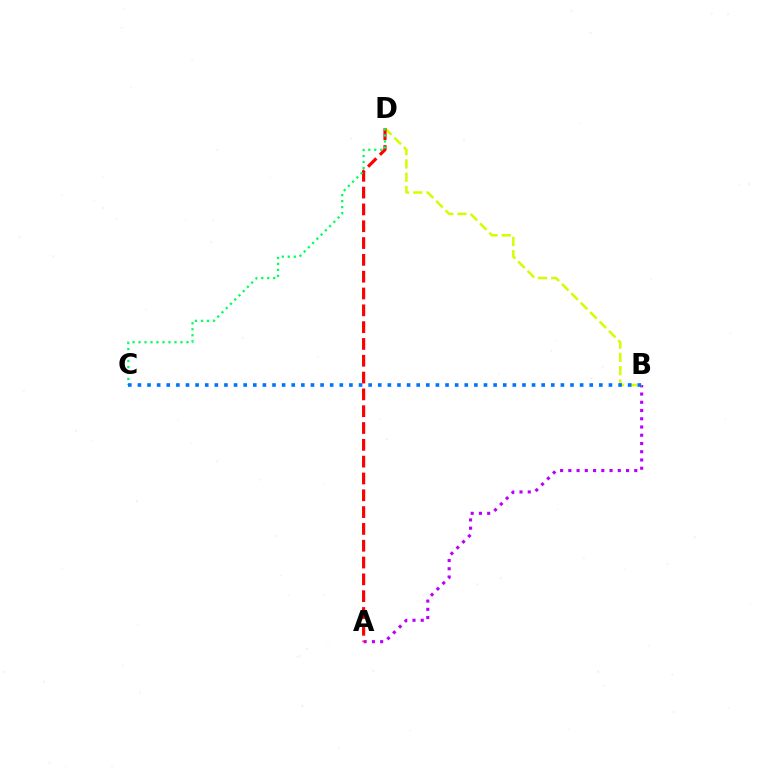{('A', 'B'): [{'color': '#b900ff', 'line_style': 'dotted', 'thickness': 2.24}], ('B', 'D'): [{'color': '#d1ff00', 'line_style': 'dashed', 'thickness': 1.8}], ('A', 'D'): [{'color': '#ff0000', 'line_style': 'dashed', 'thickness': 2.28}], ('C', 'D'): [{'color': '#00ff5c', 'line_style': 'dotted', 'thickness': 1.63}], ('B', 'C'): [{'color': '#0074ff', 'line_style': 'dotted', 'thickness': 2.61}]}